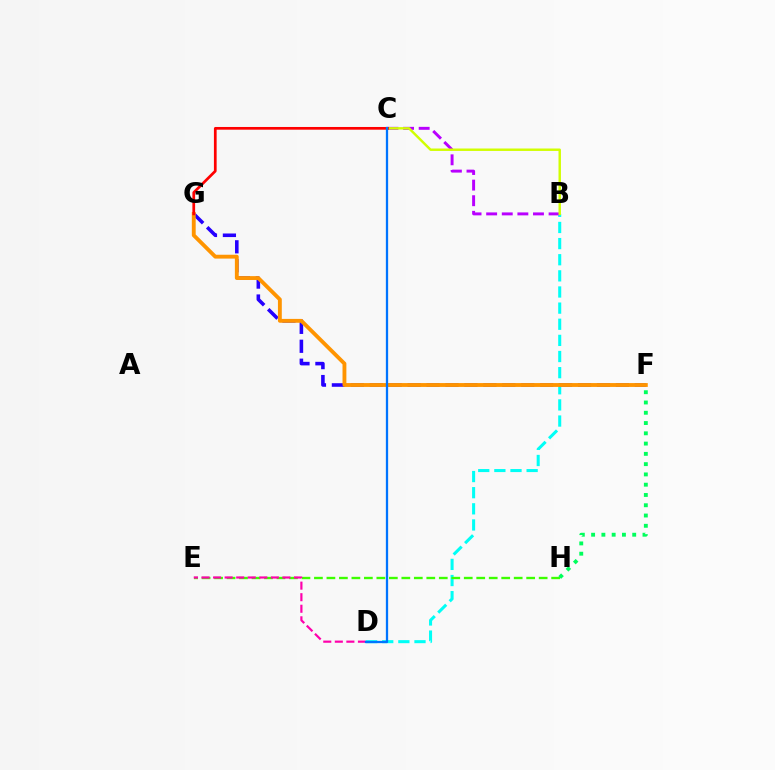{('B', 'D'): [{'color': '#00fff6', 'line_style': 'dashed', 'thickness': 2.19}], ('F', 'G'): [{'color': '#2500ff', 'line_style': 'dashed', 'thickness': 2.57}, {'color': '#ff9400', 'line_style': 'solid', 'thickness': 2.78}], ('B', 'C'): [{'color': '#b900ff', 'line_style': 'dashed', 'thickness': 2.12}, {'color': '#d1ff00', 'line_style': 'solid', 'thickness': 1.75}], ('E', 'H'): [{'color': '#3dff00', 'line_style': 'dashed', 'thickness': 1.7}], ('C', 'G'): [{'color': '#ff0000', 'line_style': 'solid', 'thickness': 1.95}], ('F', 'H'): [{'color': '#00ff5c', 'line_style': 'dotted', 'thickness': 2.79}], ('D', 'E'): [{'color': '#ff00ac', 'line_style': 'dashed', 'thickness': 1.57}], ('C', 'D'): [{'color': '#0074ff', 'line_style': 'solid', 'thickness': 1.63}]}